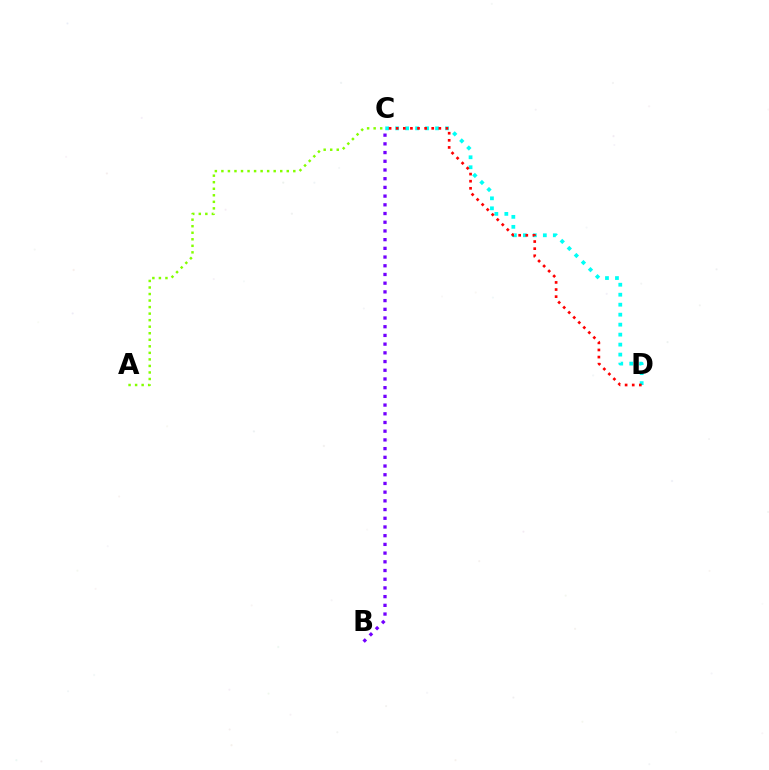{('A', 'C'): [{'color': '#84ff00', 'line_style': 'dotted', 'thickness': 1.78}], ('C', 'D'): [{'color': '#00fff6', 'line_style': 'dotted', 'thickness': 2.71}, {'color': '#ff0000', 'line_style': 'dotted', 'thickness': 1.93}], ('B', 'C'): [{'color': '#7200ff', 'line_style': 'dotted', 'thickness': 2.37}]}